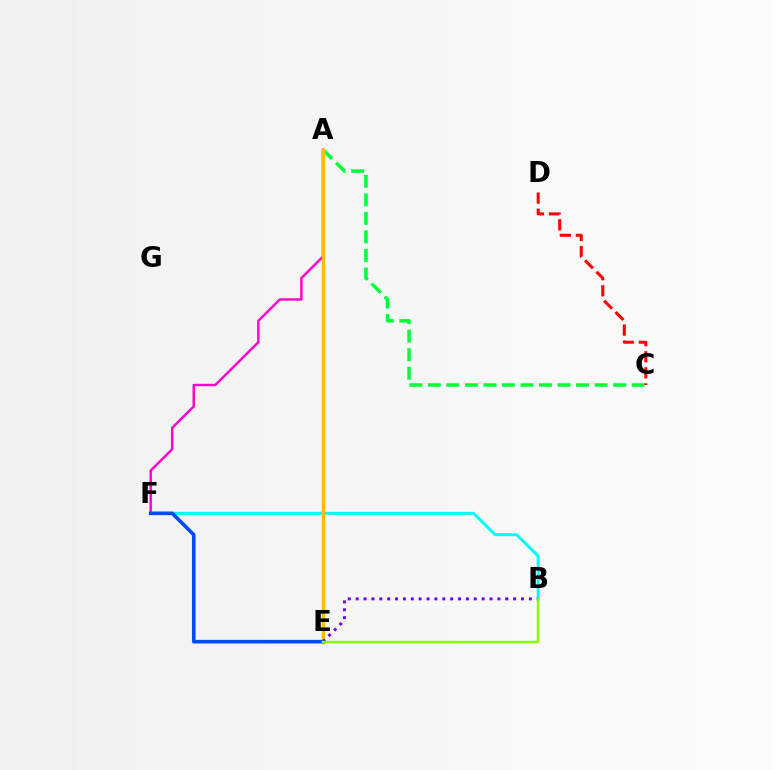{('A', 'C'): [{'color': '#00ff39', 'line_style': 'dashed', 'thickness': 2.52}], ('A', 'F'): [{'color': '#ff00cf', 'line_style': 'solid', 'thickness': 1.75}], ('B', 'F'): [{'color': '#00fff6', 'line_style': 'solid', 'thickness': 2.14}], ('A', 'E'): [{'color': '#ffbd00', 'line_style': 'solid', 'thickness': 2.51}], ('B', 'E'): [{'color': '#7200ff', 'line_style': 'dotted', 'thickness': 2.14}, {'color': '#84ff00', 'line_style': 'solid', 'thickness': 1.76}], ('E', 'F'): [{'color': '#004bff', 'line_style': 'solid', 'thickness': 2.6}], ('C', 'D'): [{'color': '#ff0000', 'line_style': 'dashed', 'thickness': 2.18}]}